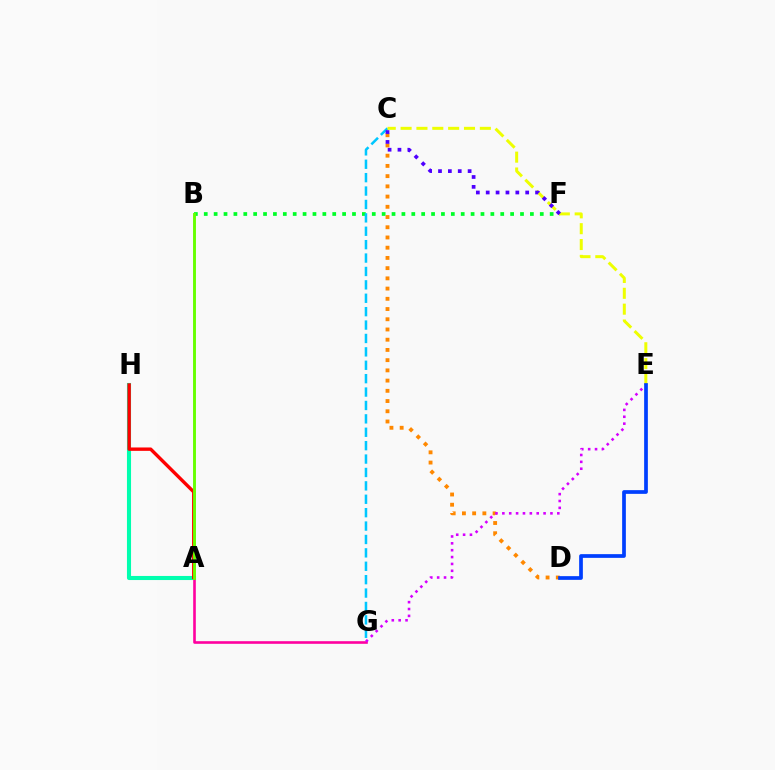{('B', 'F'): [{'color': '#00ff27', 'line_style': 'dotted', 'thickness': 2.69}], ('A', 'H'): [{'color': '#00ffaf', 'line_style': 'solid', 'thickness': 2.94}, {'color': '#ff0000', 'line_style': 'solid', 'thickness': 2.43}], ('C', 'D'): [{'color': '#ff8800', 'line_style': 'dotted', 'thickness': 2.78}], ('C', 'G'): [{'color': '#00c7ff', 'line_style': 'dashed', 'thickness': 1.82}], ('A', 'G'): [{'color': '#ff00a0', 'line_style': 'solid', 'thickness': 1.89}], ('E', 'G'): [{'color': '#d600ff', 'line_style': 'dotted', 'thickness': 1.87}], ('C', 'E'): [{'color': '#eeff00', 'line_style': 'dashed', 'thickness': 2.15}], ('D', 'E'): [{'color': '#003fff', 'line_style': 'solid', 'thickness': 2.67}], ('A', 'B'): [{'color': '#66ff00', 'line_style': 'solid', 'thickness': 2.09}], ('C', 'F'): [{'color': '#4f00ff', 'line_style': 'dotted', 'thickness': 2.68}]}